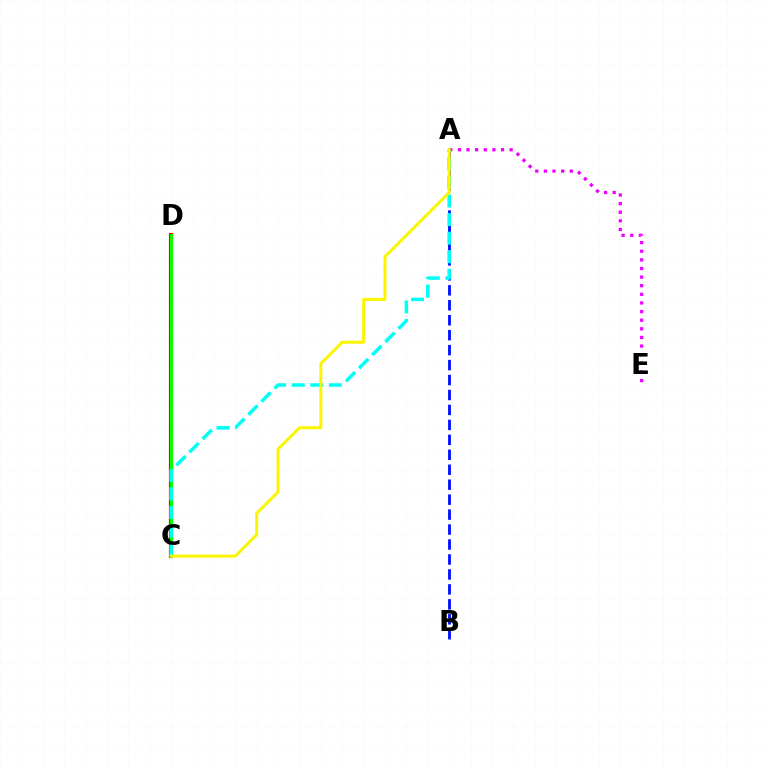{('C', 'D'): [{'color': '#ff0000', 'line_style': 'solid', 'thickness': 3.0}, {'color': '#08ff00', 'line_style': 'solid', 'thickness': 2.18}], ('A', 'E'): [{'color': '#ee00ff', 'line_style': 'dotted', 'thickness': 2.34}], ('A', 'B'): [{'color': '#0010ff', 'line_style': 'dashed', 'thickness': 2.03}], ('A', 'C'): [{'color': '#00fff6', 'line_style': 'dashed', 'thickness': 2.52}, {'color': '#fcf500', 'line_style': 'solid', 'thickness': 2.14}]}